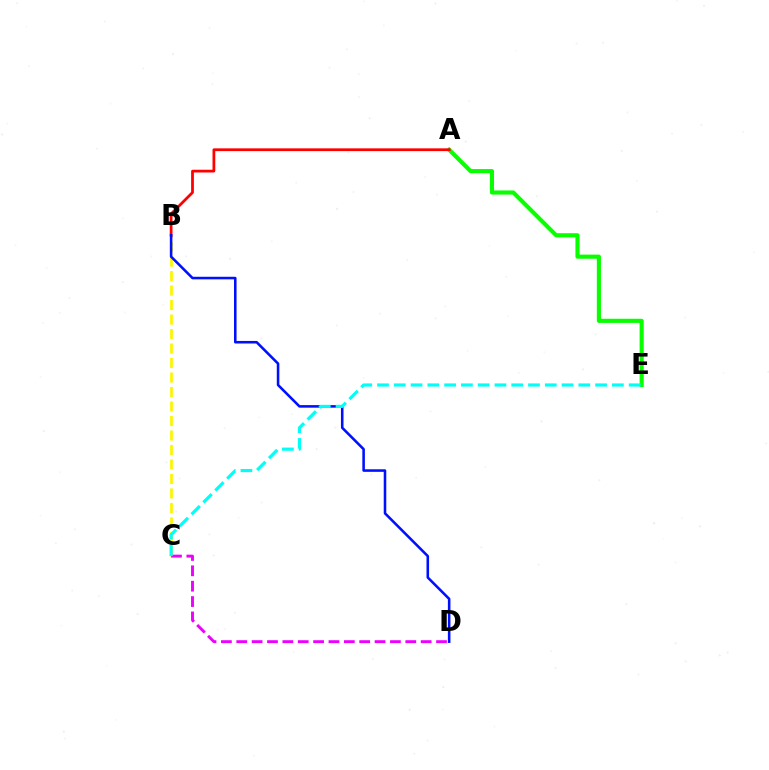{('B', 'C'): [{'color': '#fcf500', 'line_style': 'dashed', 'thickness': 1.97}], ('A', 'E'): [{'color': '#08ff00', 'line_style': 'solid', 'thickness': 2.97}], ('A', 'B'): [{'color': '#ff0000', 'line_style': 'solid', 'thickness': 1.99}], ('B', 'D'): [{'color': '#0010ff', 'line_style': 'solid', 'thickness': 1.85}], ('C', 'D'): [{'color': '#ee00ff', 'line_style': 'dashed', 'thickness': 2.09}], ('C', 'E'): [{'color': '#00fff6', 'line_style': 'dashed', 'thickness': 2.28}]}